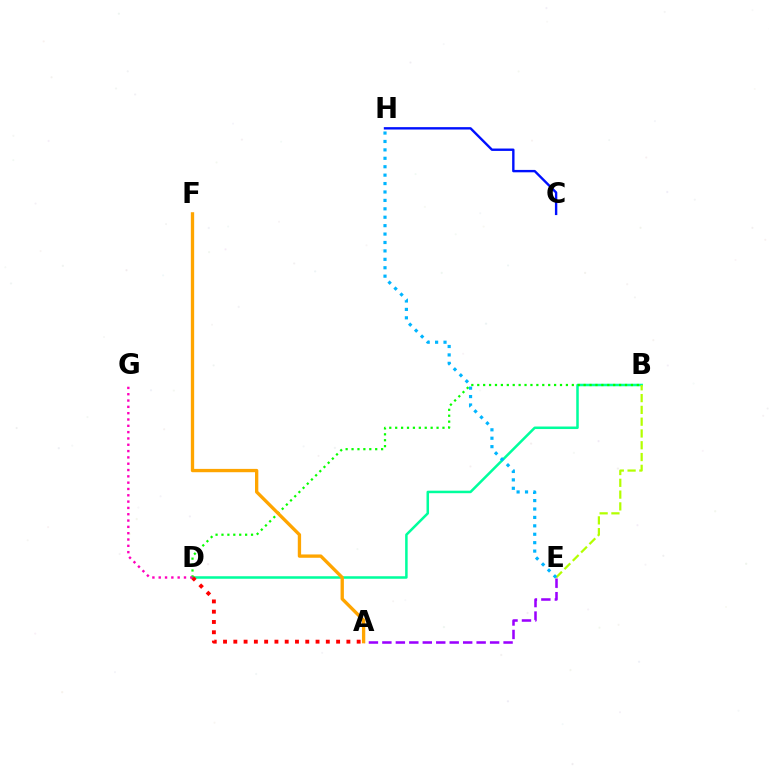{('B', 'D'): [{'color': '#00ff9d', 'line_style': 'solid', 'thickness': 1.82}, {'color': '#08ff00', 'line_style': 'dotted', 'thickness': 1.61}], ('A', 'D'): [{'color': '#ff0000', 'line_style': 'dotted', 'thickness': 2.79}], ('B', 'E'): [{'color': '#b3ff00', 'line_style': 'dashed', 'thickness': 1.6}], ('C', 'H'): [{'color': '#0010ff', 'line_style': 'solid', 'thickness': 1.72}], ('E', 'H'): [{'color': '#00b5ff', 'line_style': 'dotted', 'thickness': 2.29}], ('A', 'E'): [{'color': '#9b00ff', 'line_style': 'dashed', 'thickness': 1.83}], ('A', 'F'): [{'color': '#ffa500', 'line_style': 'solid', 'thickness': 2.4}], ('D', 'G'): [{'color': '#ff00bd', 'line_style': 'dotted', 'thickness': 1.72}]}